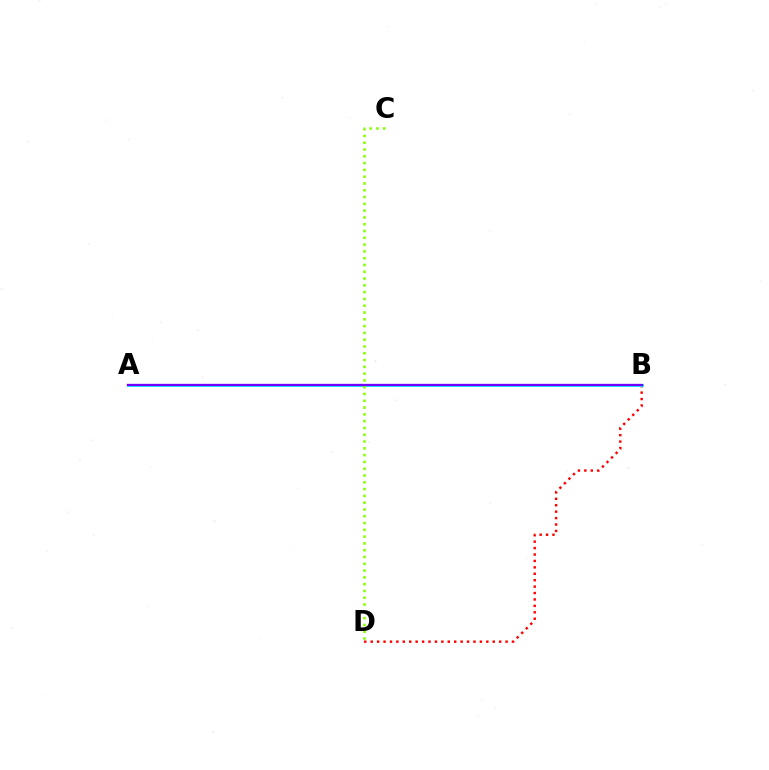{('B', 'D'): [{'color': '#ff0000', 'line_style': 'dotted', 'thickness': 1.75}], ('A', 'B'): [{'color': '#00fff6', 'line_style': 'solid', 'thickness': 2.02}, {'color': '#7200ff', 'line_style': 'solid', 'thickness': 1.67}], ('C', 'D'): [{'color': '#84ff00', 'line_style': 'dotted', 'thickness': 1.85}]}